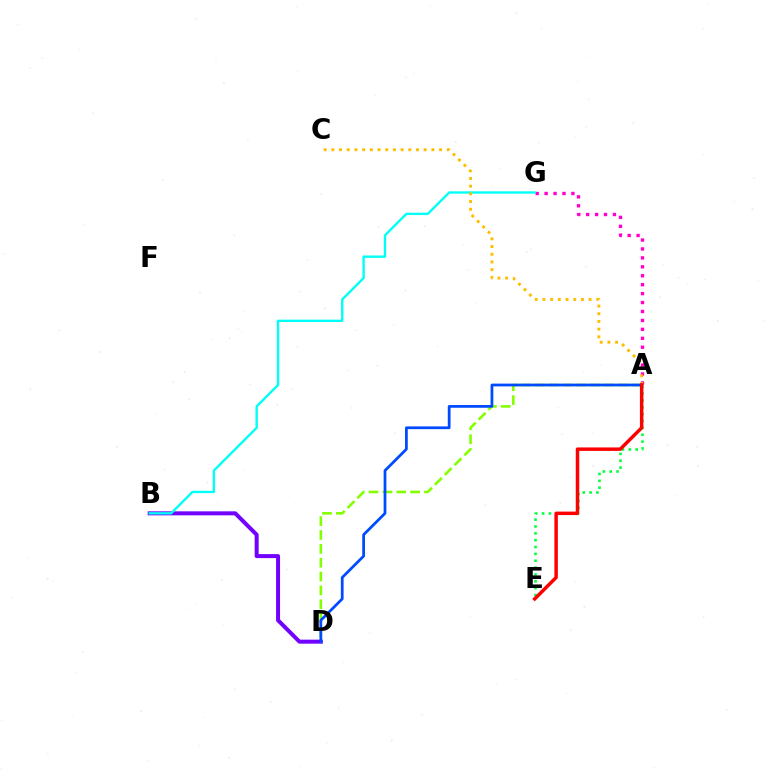{('A', 'D'): [{'color': '#84ff00', 'line_style': 'dashed', 'thickness': 1.88}, {'color': '#004bff', 'line_style': 'solid', 'thickness': 1.98}], ('A', 'E'): [{'color': '#00ff39', 'line_style': 'dotted', 'thickness': 1.86}, {'color': '#ff0000', 'line_style': 'solid', 'thickness': 2.5}], ('B', 'D'): [{'color': '#7200ff', 'line_style': 'solid', 'thickness': 2.88}], ('A', 'G'): [{'color': '#ff00cf', 'line_style': 'dotted', 'thickness': 2.43}], ('B', 'G'): [{'color': '#00fff6', 'line_style': 'solid', 'thickness': 1.7}], ('A', 'C'): [{'color': '#ffbd00', 'line_style': 'dotted', 'thickness': 2.09}]}